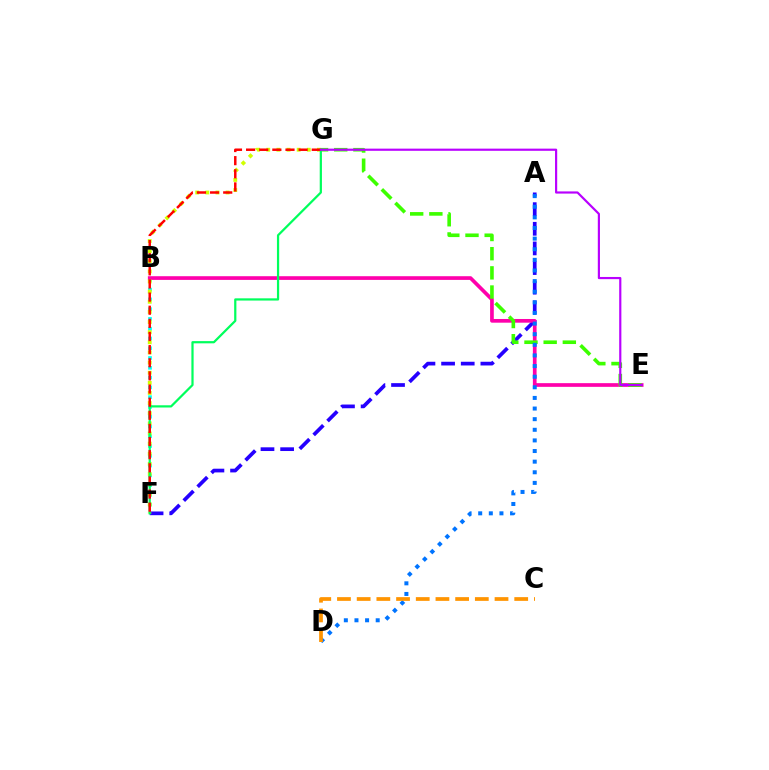{('B', 'F'): [{'color': '#00fff6', 'line_style': 'dotted', 'thickness': 2.66}], ('A', 'F'): [{'color': '#2500ff', 'line_style': 'dashed', 'thickness': 2.67}], ('B', 'E'): [{'color': '#ff00ac', 'line_style': 'solid', 'thickness': 2.66}], ('F', 'G'): [{'color': '#d1ff00', 'line_style': 'dotted', 'thickness': 2.75}, {'color': '#00ff5c', 'line_style': 'solid', 'thickness': 1.6}, {'color': '#ff0000', 'line_style': 'dashed', 'thickness': 1.78}], ('E', 'G'): [{'color': '#3dff00', 'line_style': 'dashed', 'thickness': 2.6}, {'color': '#b900ff', 'line_style': 'solid', 'thickness': 1.57}], ('A', 'D'): [{'color': '#0074ff', 'line_style': 'dotted', 'thickness': 2.89}], ('C', 'D'): [{'color': '#ff9400', 'line_style': 'dashed', 'thickness': 2.68}]}